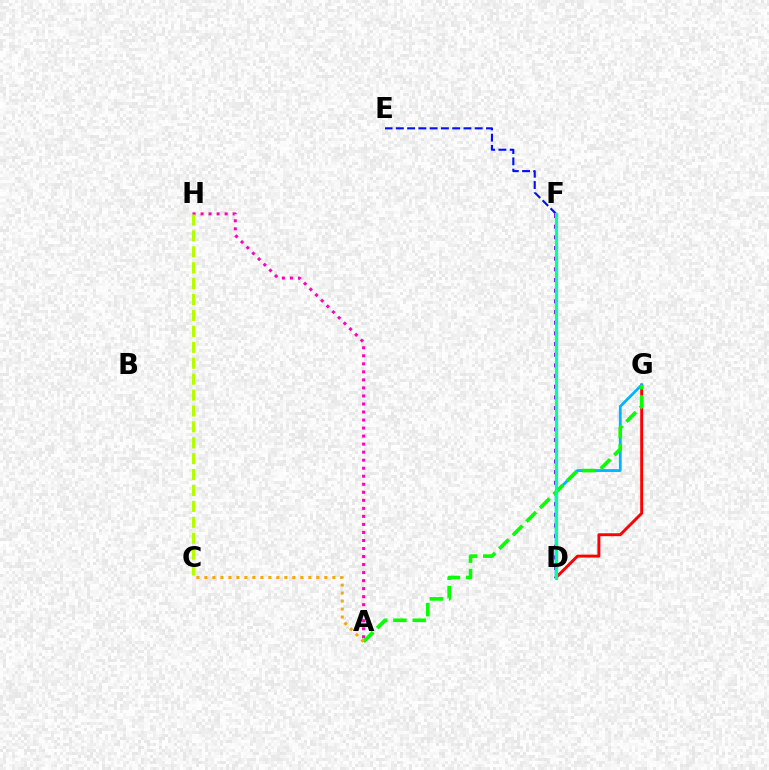{('D', 'F'): [{'color': '#9b00ff', 'line_style': 'dotted', 'thickness': 2.9}, {'color': '#00ff9d', 'line_style': 'solid', 'thickness': 2.34}], ('A', 'H'): [{'color': '#ff00bd', 'line_style': 'dotted', 'thickness': 2.18}], ('D', 'G'): [{'color': '#ff0000', 'line_style': 'solid', 'thickness': 2.1}, {'color': '#00b5ff', 'line_style': 'solid', 'thickness': 2.01}], ('E', 'F'): [{'color': '#0010ff', 'line_style': 'dashed', 'thickness': 1.53}], ('A', 'G'): [{'color': '#08ff00', 'line_style': 'dashed', 'thickness': 2.61}], ('C', 'H'): [{'color': '#b3ff00', 'line_style': 'dashed', 'thickness': 2.16}], ('A', 'C'): [{'color': '#ffa500', 'line_style': 'dotted', 'thickness': 2.17}]}